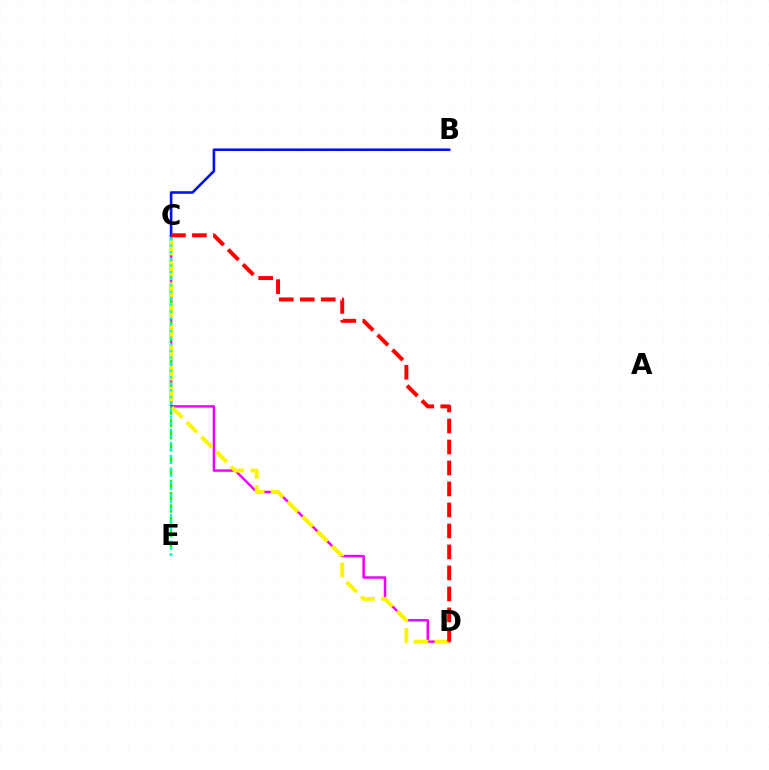{('C', 'D'): [{'color': '#ee00ff', 'line_style': 'solid', 'thickness': 1.77}, {'color': '#fcf500', 'line_style': 'dashed', 'thickness': 2.84}, {'color': '#ff0000', 'line_style': 'dashed', 'thickness': 2.85}], ('C', 'E'): [{'color': '#08ff00', 'line_style': 'dashed', 'thickness': 1.66}, {'color': '#00fff6', 'line_style': 'dotted', 'thickness': 1.79}], ('B', 'C'): [{'color': '#0010ff', 'line_style': 'solid', 'thickness': 1.87}]}